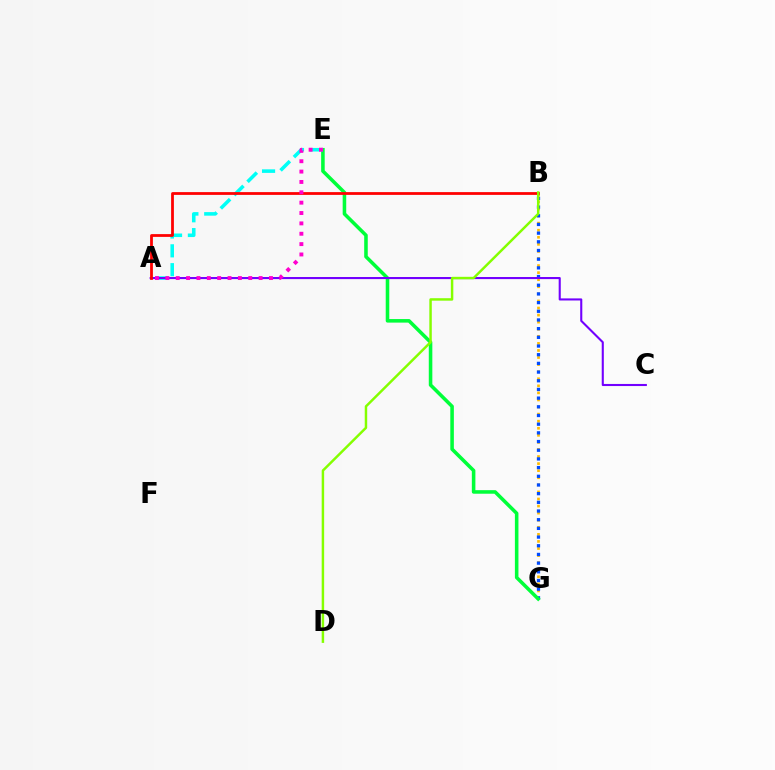{('B', 'G'): [{'color': '#ffbd00', 'line_style': 'dotted', 'thickness': 1.92}, {'color': '#004bff', 'line_style': 'dotted', 'thickness': 2.36}], ('E', 'G'): [{'color': '#00ff39', 'line_style': 'solid', 'thickness': 2.56}], ('A', 'E'): [{'color': '#00fff6', 'line_style': 'dashed', 'thickness': 2.56}, {'color': '#ff00cf', 'line_style': 'dotted', 'thickness': 2.81}], ('A', 'C'): [{'color': '#7200ff', 'line_style': 'solid', 'thickness': 1.51}], ('A', 'B'): [{'color': '#ff0000', 'line_style': 'solid', 'thickness': 2.0}], ('B', 'D'): [{'color': '#84ff00', 'line_style': 'solid', 'thickness': 1.77}]}